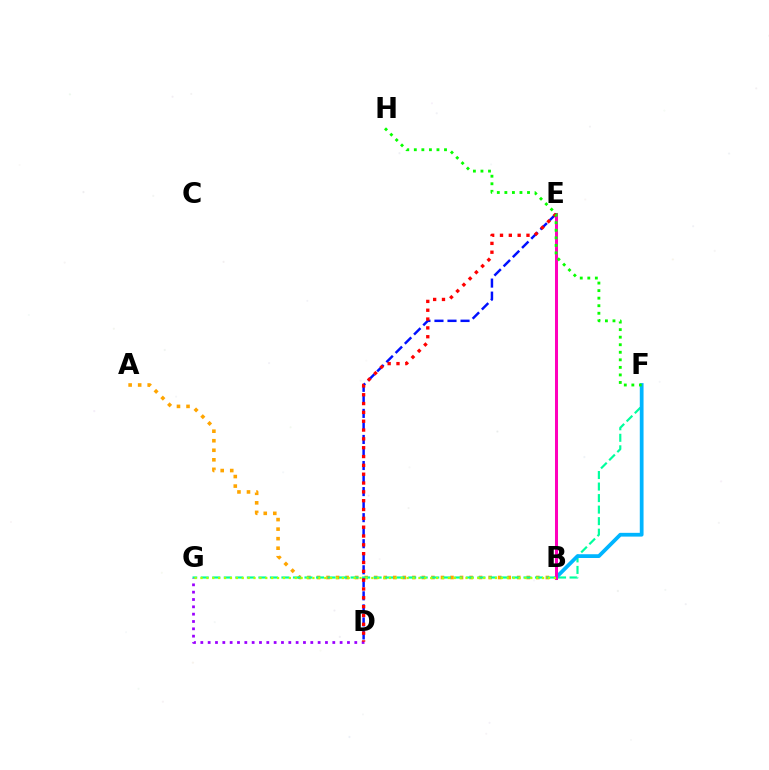{('A', 'B'): [{'color': '#ffa500', 'line_style': 'dotted', 'thickness': 2.59}], ('F', 'G'): [{'color': '#00ff9d', 'line_style': 'dashed', 'thickness': 1.57}], ('B', 'F'): [{'color': '#00b5ff', 'line_style': 'solid', 'thickness': 2.71}], ('D', 'G'): [{'color': '#9b00ff', 'line_style': 'dotted', 'thickness': 1.99}], ('B', 'E'): [{'color': '#ff00bd', 'line_style': 'solid', 'thickness': 2.17}], ('D', 'E'): [{'color': '#0010ff', 'line_style': 'dashed', 'thickness': 1.77}, {'color': '#ff0000', 'line_style': 'dotted', 'thickness': 2.4}], ('B', 'G'): [{'color': '#b3ff00', 'line_style': 'dotted', 'thickness': 1.6}], ('F', 'H'): [{'color': '#08ff00', 'line_style': 'dotted', 'thickness': 2.05}]}